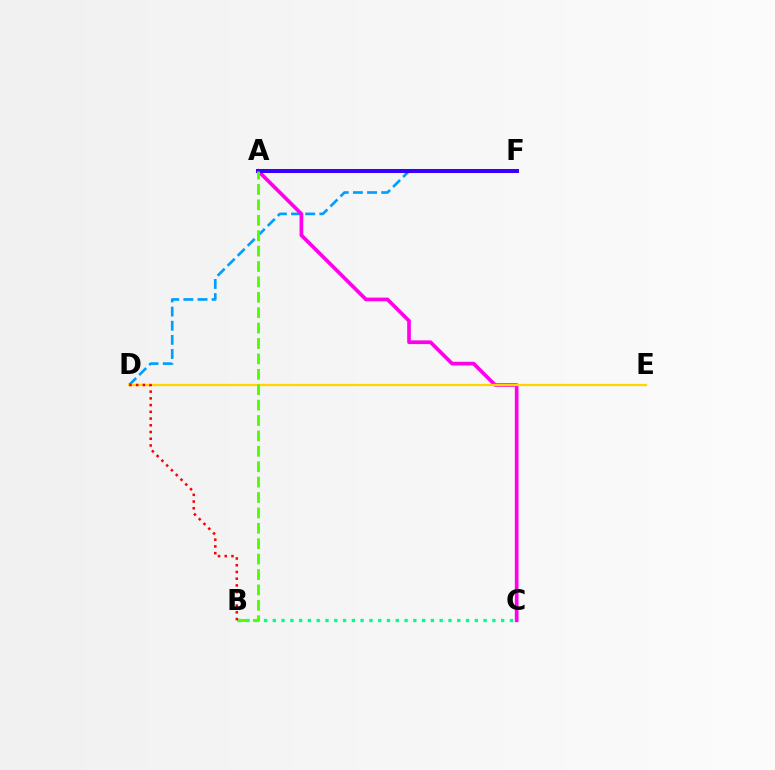{('D', 'F'): [{'color': '#009eff', 'line_style': 'dashed', 'thickness': 1.92}], ('B', 'C'): [{'color': '#00ff86', 'line_style': 'dotted', 'thickness': 2.39}], ('A', 'C'): [{'color': '#ff00ed', 'line_style': 'solid', 'thickness': 2.65}], ('D', 'E'): [{'color': '#ffd500', 'line_style': 'solid', 'thickness': 1.63}], ('A', 'F'): [{'color': '#3700ff', 'line_style': 'solid', 'thickness': 2.89}], ('A', 'B'): [{'color': '#4fff00', 'line_style': 'dashed', 'thickness': 2.09}], ('B', 'D'): [{'color': '#ff0000', 'line_style': 'dotted', 'thickness': 1.83}]}